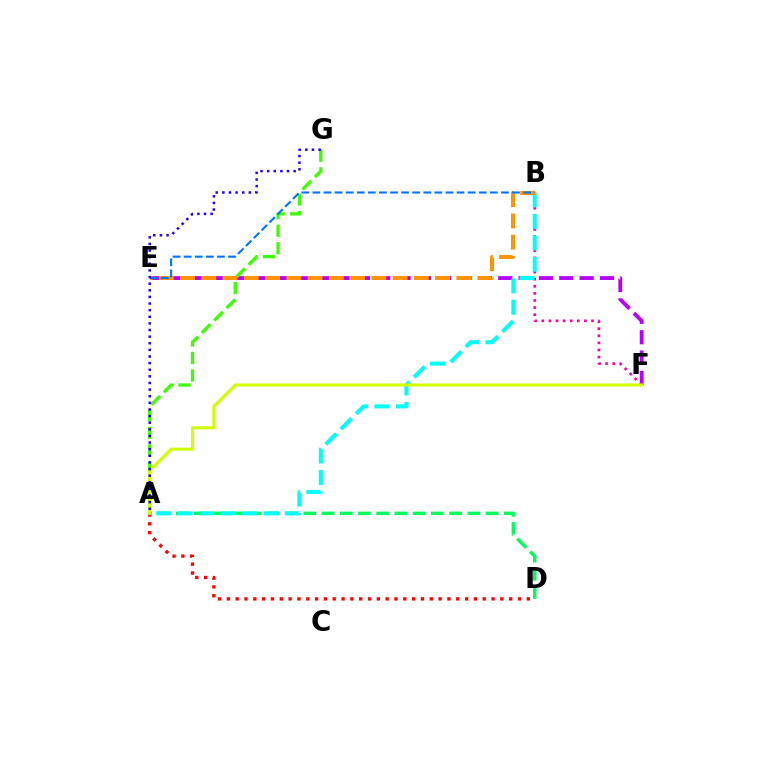{('E', 'F'): [{'color': '#b900ff', 'line_style': 'dashed', 'thickness': 2.76}], ('B', 'F'): [{'color': '#ff00ac', 'line_style': 'dotted', 'thickness': 1.93}], ('A', 'D'): [{'color': '#ff0000', 'line_style': 'dotted', 'thickness': 2.4}, {'color': '#00ff5c', 'line_style': 'dashed', 'thickness': 2.48}], ('A', 'G'): [{'color': '#3dff00', 'line_style': 'dashed', 'thickness': 2.38}, {'color': '#2500ff', 'line_style': 'dotted', 'thickness': 1.8}], ('A', 'B'): [{'color': '#00fff6', 'line_style': 'dashed', 'thickness': 2.91}], ('B', 'E'): [{'color': '#ff9400', 'line_style': 'dashed', 'thickness': 2.89}, {'color': '#0074ff', 'line_style': 'dashed', 'thickness': 1.51}], ('A', 'F'): [{'color': '#d1ff00', 'line_style': 'solid', 'thickness': 2.21}]}